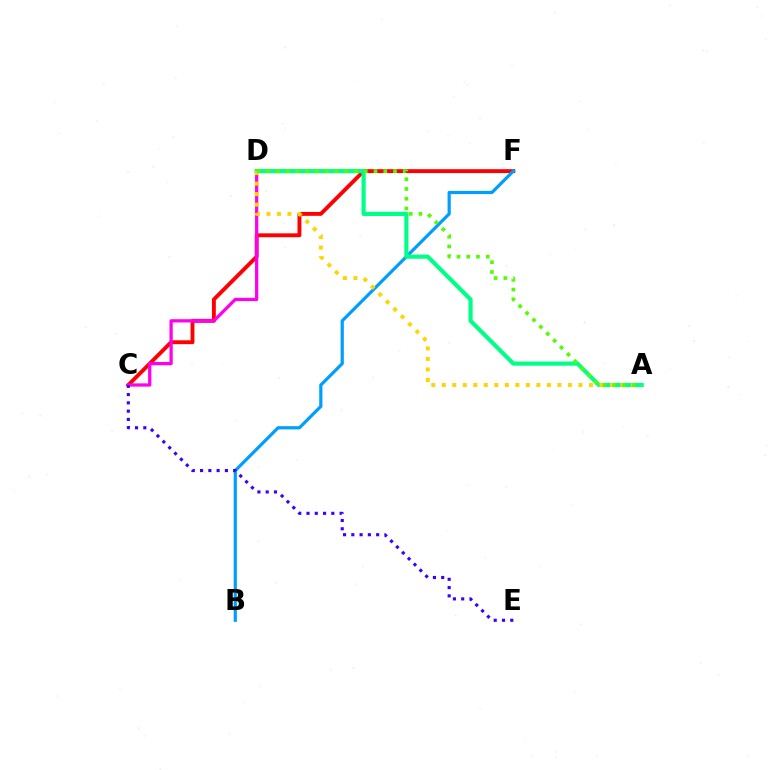{('C', 'F'): [{'color': '#ff0000', 'line_style': 'solid', 'thickness': 2.8}], ('C', 'D'): [{'color': '#ff00ed', 'line_style': 'solid', 'thickness': 2.34}], ('B', 'F'): [{'color': '#009eff', 'line_style': 'solid', 'thickness': 2.31}], ('A', 'D'): [{'color': '#00ff86', 'line_style': 'solid', 'thickness': 2.99}, {'color': '#ffd500', 'line_style': 'dotted', 'thickness': 2.86}, {'color': '#4fff00', 'line_style': 'dotted', 'thickness': 2.65}], ('C', 'E'): [{'color': '#3700ff', 'line_style': 'dotted', 'thickness': 2.25}]}